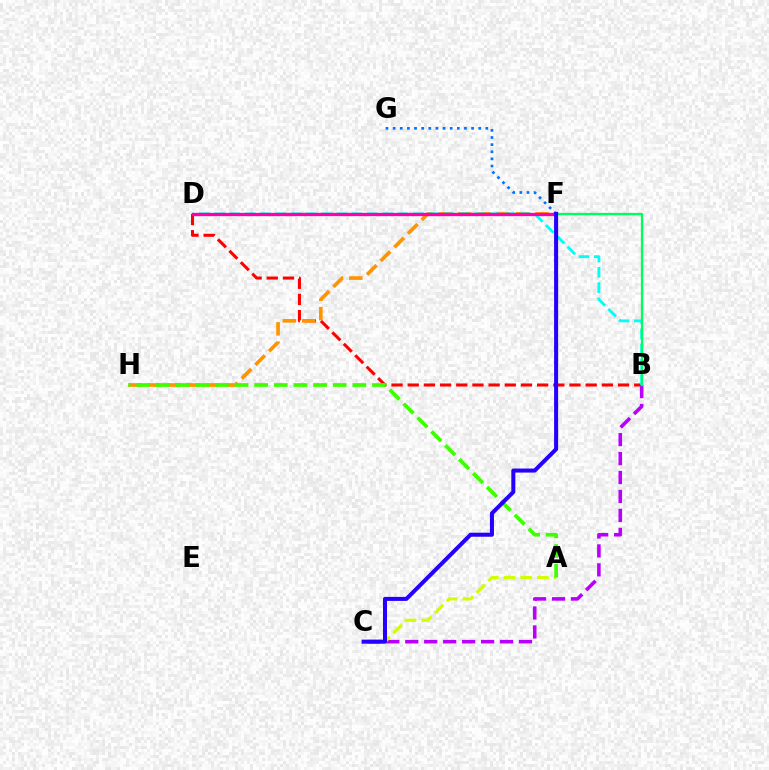{('B', 'D'): [{'color': '#ff0000', 'line_style': 'dashed', 'thickness': 2.2}, {'color': '#00fff6', 'line_style': 'dashed', 'thickness': 2.08}], ('B', 'C'): [{'color': '#b900ff', 'line_style': 'dashed', 'thickness': 2.57}], ('F', 'H'): [{'color': '#ff9400', 'line_style': 'dashed', 'thickness': 2.63}], ('F', 'G'): [{'color': '#0074ff', 'line_style': 'dotted', 'thickness': 1.94}], ('A', 'C'): [{'color': '#d1ff00', 'line_style': 'dashed', 'thickness': 2.26}], ('A', 'H'): [{'color': '#3dff00', 'line_style': 'dashed', 'thickness': 2.67}], ('D', 'F'): [{'color': '#ff00ac', 'line_style': 'solid', 'thickness': 2.37}], ('B', 'F'): [{'color': '#00ff5c', 'line_style': 'solid', 'thickness': 1.66}], ('C', 'F'): [{'color': '#2500ff', 'line_style': 'solid', 'thickness': 2.91}]}